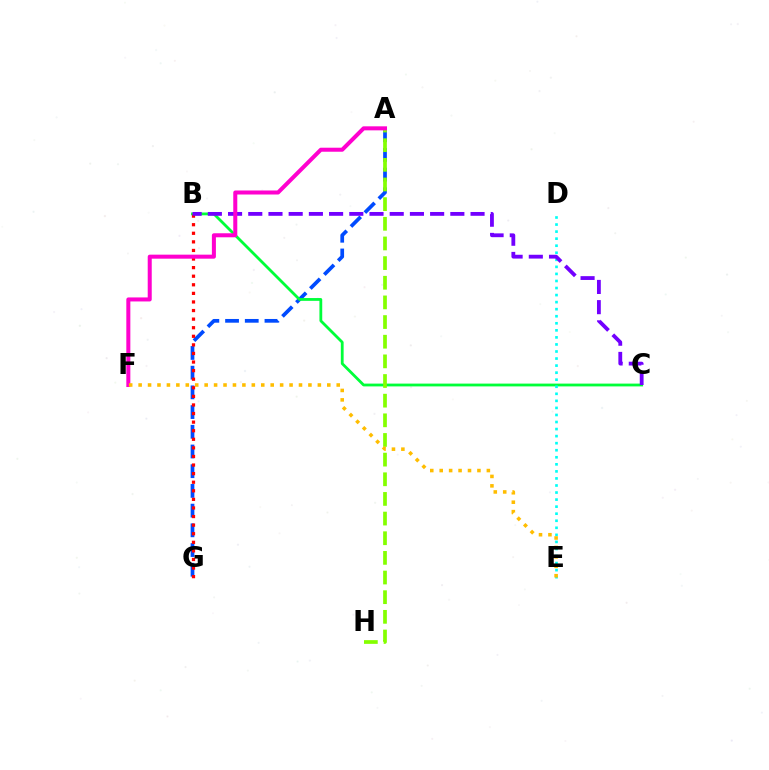{('A', 'G'): [{'color': '#004bff', 'line_style': 'dashed', 'thickness': 2.68}], ('B', 'C'): [{'color': '#00ff39', 'line_style': 'solid', 'thickness': 2.01}, {'color': '#7200ff', 'line_style': 'dashed', 'thickness': 2.75}], ('D', 'E'): [{'color': '#00fff6', 'line_style': 'dotted', 'thickness': 1.92}], ('B', 'G'): [{'color': '#ff0000', 'line_style': 'dotted', 'thickness': 2.33}], ('A', 'H'): [{'color': '#84ff00', 'line_style': 'dashed', 'thickness': 2.67}], ('A', 'F'): [{'color': '#ff00cf', 'line_style': 'solid', 'thickness': 2.9}], ('E', 'F'): [{'color': '#ffbd00', 'line_style': 'dotted', 'thickness': 2.56}]}